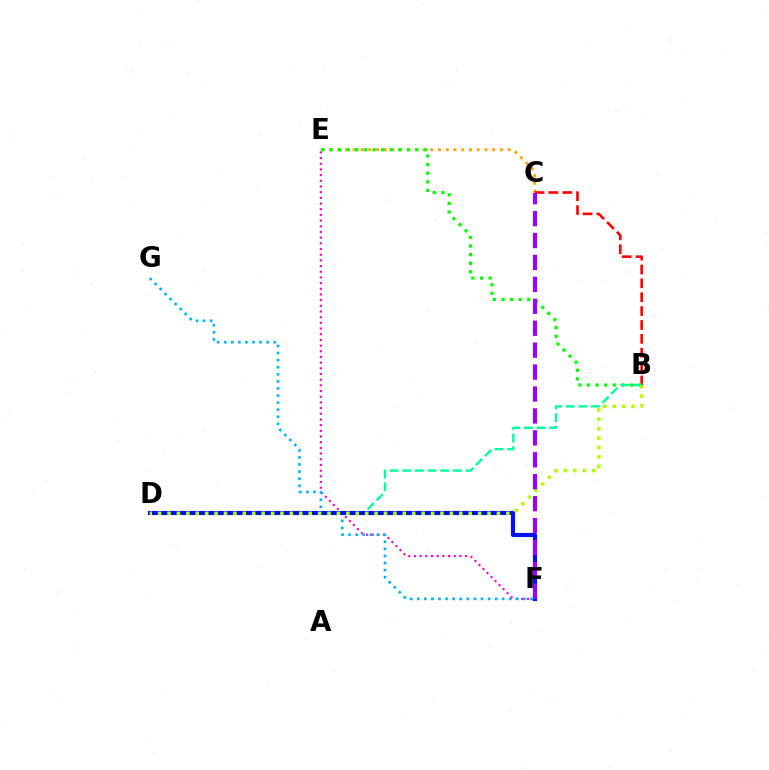{('C', 'E'): [{'color': '#ffa500', 'line_style': 'dotted', 'thickness': 2.11}], ('B', 'C'): [{'color': '#ff0000', 'line_style': 'dashed', 'thickness': 1.89}], ('E', 'F'): [{'color': '#ff00bd', 'line_style': 'dotted', 'thickness': 1.54}], ('B', 'E'): [{'color': '#08ff00', 'line_style': 'dotted', 'thickness': 2.33}], ('F', 'G'): [{'color': '#00b5ff', 'line_style': 'dotted', 'thickness': 1.92}], ('B', 'D'): [{'color': '#00ff9d', 'line_style': 'dashed', 'thickness': 1.72}, {'color': '#b3ff00', 'line_style': 'dotted', 'thickness': 2.56}], ('D', 'F'): [{'color': '#0010ff', 'line_style': 'solid', 'thickness': 2.96}], ('C', 'F'): [{'color': '#9b00ff', 'line_style': 'dashed', 'thickness': 2.98}]}